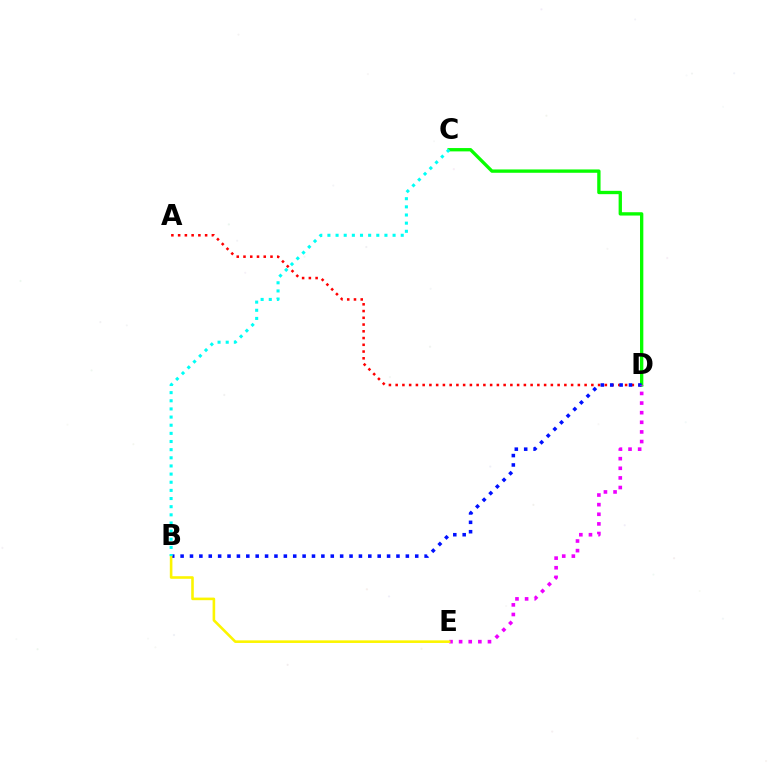{('C', 'D'): [{'color': '#08ff00', 'line_style': 'solid', 'thickness': 2.4}], ('A', 'D'): [{'color': '#ff0000', 'line_style': 'dotted', 'thickness': 1.83}], ('B', 'D'): [{'color': '#0010ff', 'line_style': 'dotted', 'thickness': 2.55}], ('D', 'E'): [{'color': '#ee00ff', 'line_style': 'dotted', 'thickness': 2.62}], ('B', 'E'): [{'color': '#fcf500', 'line_style': 'solid', 'thickness': 1.87}], ('B', 'C'): [{'color': '#00fff6', 'line_style': 'dotted', 'thickness': 2.21}]}